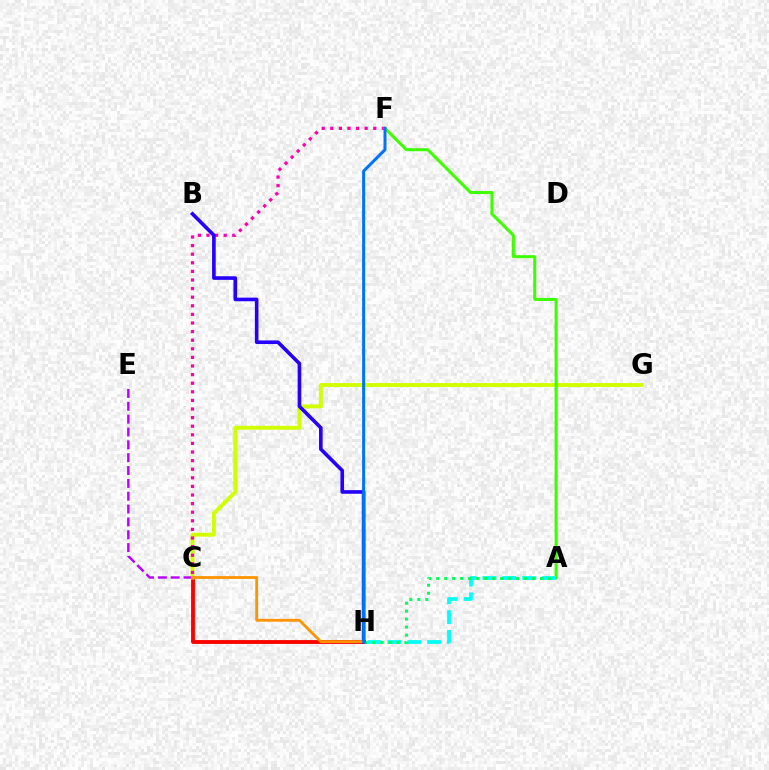{('C', 'H'): [{'color': '#ff0000', 'line_style': 'solid', 'thickness': 2.77}, {'color': '#ff9400', 'line_style': 'solid', 'thickness': 2.03}], ('C', 'G'): [{'color': '#d1ff00', 'line_style': 'solid', 'thickness': 2.79}], ('C', 'F'): [{'color': '#ff00ac', 'line_style': 'dotted', 'thickness': 2.34}], ('A', 'F'): [{'color': '#3dff00', 'line_style': 'solid', 'thickness': 2.17}], ('C', 'E'): [{'color': '#b900ff', 'line_style': 'dashed', 'thickness': 1.74}], ('A', 'H'): [{'color': '#00fff6', 'line_style': 'dashed', 'thickness': 2.7}, {'color': '#00ff5c', 'line_style': 'dotted', 'thickness': 2.17}], ('B', 'H'): [{'color': '#2500ff', 'line_style': 'solid', 'thickness': 2.6}], ('F', 'H'): [{'color': '#0074ff', 'line_style': 'solid', 'thickness': 2.16}]}